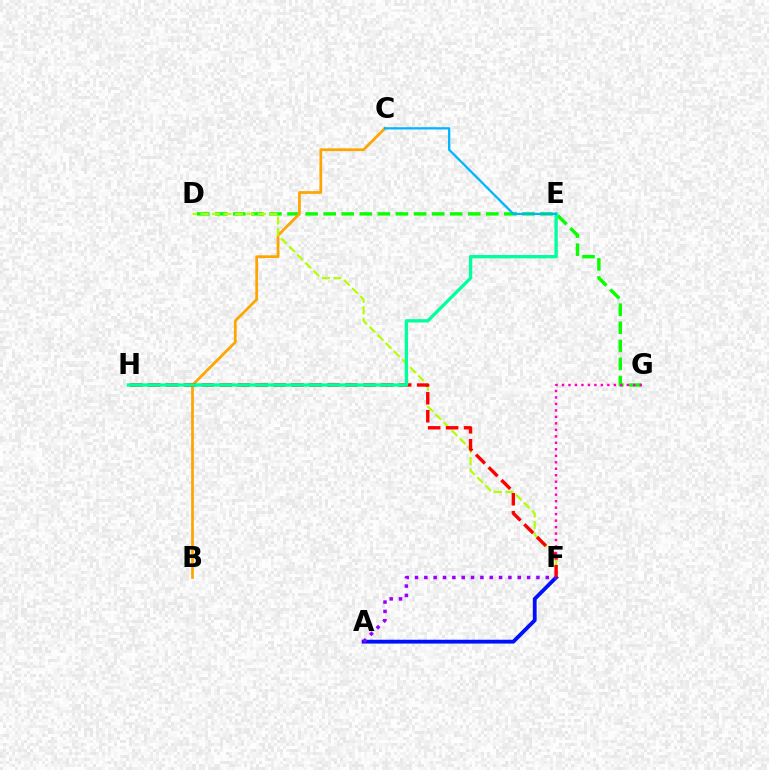{('D', 'G'): [{'color': '#08ff00', 'line_style': 'dashed', 'thickness': 2.45}], ('B', 'C'): [{'color': '#ffa500', 'line_style': 'solid', 'thickness': 1.97}], ('F', 'G'): [{'color': '#ff00bd', 'line_style': 'dotted', 'thickness': 1.76}], ('D', 'F'): [{'color': '#b3ff00', 'line_style': 'dashed', 'thickness': 1.56}], ('A', 'F'): [{'color': '#0010ff', 'line_style': 'solid', 'thickness': 2.75}, {'color': '#9b00ff', 'line_style': 'dotted', 'thickness': 2.54}], ('F', 'H'): [{'color': '#ff0000', 'line_style': 'dashed', 'thickness': 2.44}], ('E', 'H'): [{'color': '#00ff9d', 'line_style': 'solid', 'thickness': 2.38}], ('C', 'E'): [{'color': '#00b5ff', 'line_style': 'solid', 'thickness': 1.63}]}